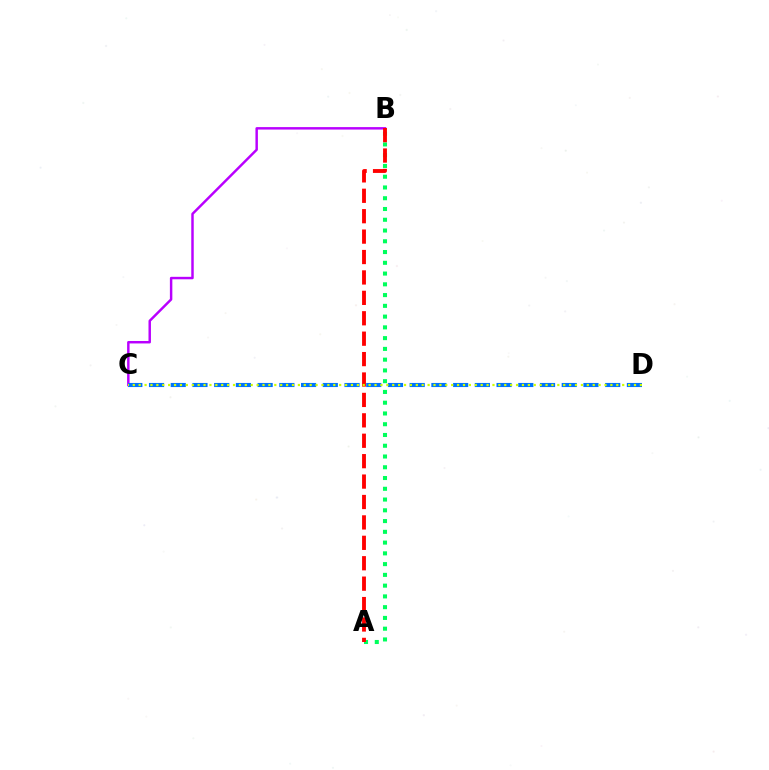{('B', 'C'): [{'color': '#b900ff', 'line_style': 'solid', 'thickness': 1.77}], ('A', 'B'): [{'color': '#00ff5c', 'line_style': 'dotted', 'thickness': 2.92}, {'color': '#ff0000', 'line_style': 'dashed', 'thickness': 2.77}], ('C', 'D'): [{'color': '#0074ff', 'line_style': 'dashed', 'thickness': 2.95}, {'color': '#d1ff00', 'line_style': 'dotted', 'thickness': 1.6}]}